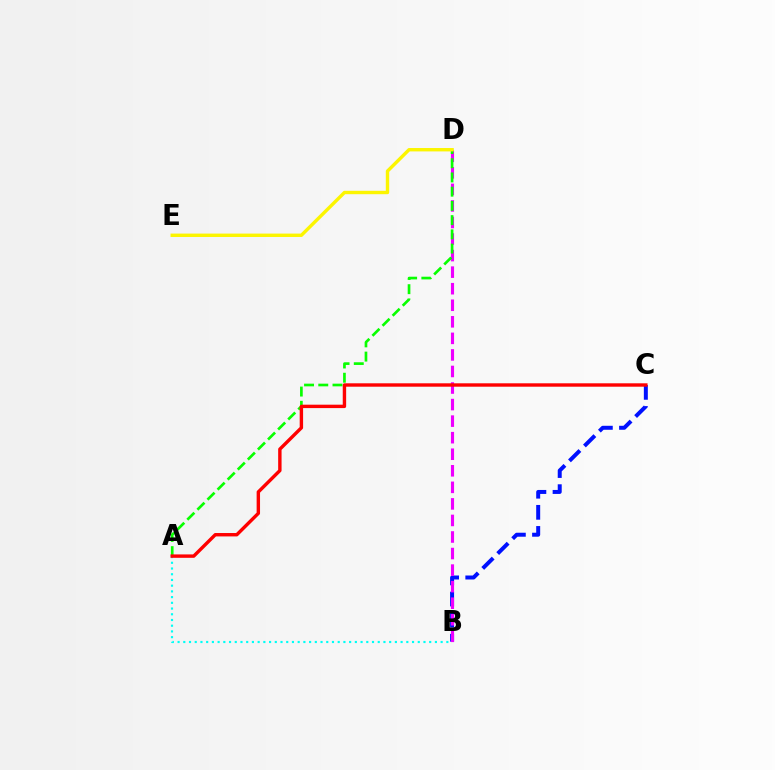{('B', 'C'): [{'color': '#0010ff', 'line_style': 'dashed', 'thickness': 2.87}], ('B', 'D'): [{'color': '#ee00ff', 'line_style': 'dashed', 'thickness': 2.25}], ('A', 'D'): [{'color': '#08ff00', 'line_style': 'dashed', 'thickness': 1.93}], ('A', 'B'): [{'color': '#00fff6', 'line_style': 'dotted', 'thickness': 1.55}], ('A', 'C'): [{'color': '#ff0000', 'line_style': 'solid', 'thickness': 2.45}], ('D', 'E'): [{'color': '#fcf500', 'line_style': 'solid', 'thickness': 2.44}]}